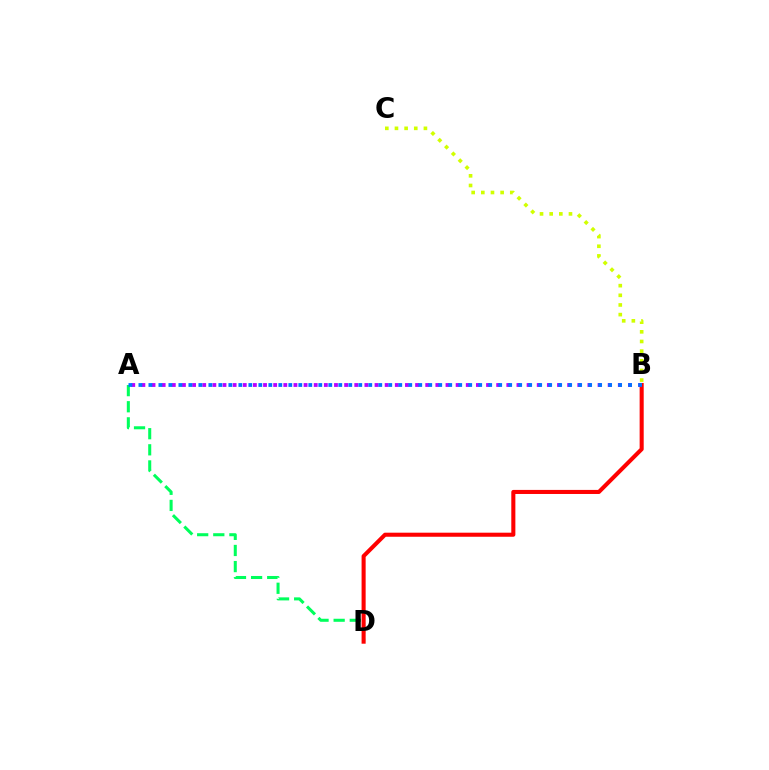{('B', 'C'): [{'color': '#d1ff00', 'line_style': 'dotted', 'thickness': 2.62}], ('A', 'D'): [{'color': '#00ff5c', 'line_style': 'dashed', 'thickness': 2.19}], ('A', 'B'): [{'color': '#b900ff', 'line_style': 'dotted', 'thickness': 2.75}, {'color': '#0074ff', 'line_style': 'dotted', 'thickness': 2.72}], ('B', 'D'): [{'color': '#ff0000', 'line_style': 'solid', 'thickness': 2.93}]}